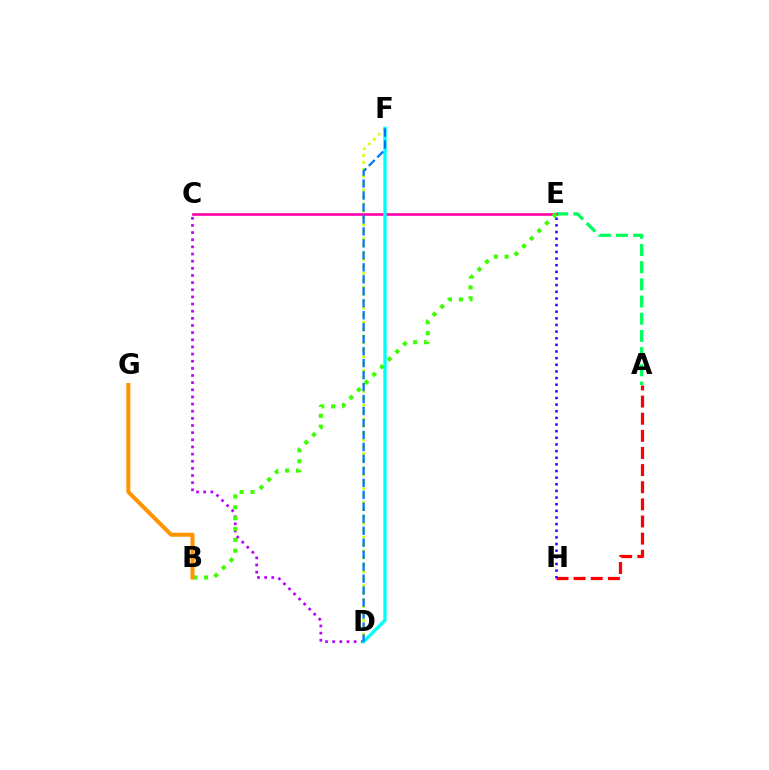{('A', 'E'): [{'color': '#00ff5c', 'line_style': 'dashed', 'thickness': 2.33}], ('D', 'F'): [{'color': '#d1ff00', 'line_style': 'dotted', 'thickness': 1.89}, {'color': '#00fff6', 'line_style': 'solid', 'thickness': 2.43}, {'color': '#0074ff', 'line_style': 'dashed', 'thickness': 1.63}], ('C', 'D'): [{'color': '#b900ff', 'line_style': 'dotted', 'thickness': 1.94}], ('A', 'H'): [{'color': '#ff0000', 'line_style': 'dashed', 'thickness': 2.33}], ('C', 'E'): [{'color': '#ff00ac', 'line_style': 'solid', 'thickness': 1.89}], ('B', 'E'): [{'color': '#3dff00', 'line_style': 'dotted', 'thickness': 2.95}], ('B', 'G'): [{'color': '#ff9400', 'line_style': 'solid', 'thickness': 2.89}], ('E', 'H'): [{'color': '#2500ff', 'line_style': 'dotted', 'thickness': 1.8}]}